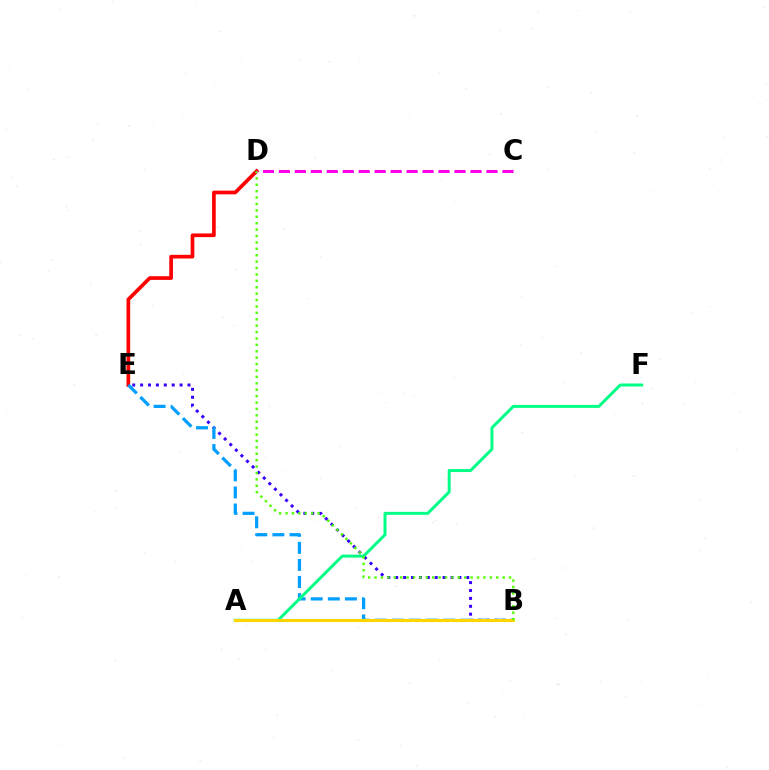{('D', 'E'): [{'color': '#ff0000', 'line_style': 'solid', 'thickness': 2.65}], ('B', 'E'): [{'color': '#3700ff', 'line_style': 'dotted', 'thickness': 2.15}, {'color': '#009eff', 'line_style': 'dashed', 'thickness': 2.32}], ('A', 'F'): [{'color': '#00ff86', 'line_style': 'solid', 'thickness': 2.15}], ('A', 'B'): [{'color': '#ffd500', 'line_style': 'solid', 'thickness': 2.2}], ('B', 'D'): [{'color': '#4fff00', 'line_style': 'dotted', 'thickness': 1.74}], ('C', 'D'): [{'color': '#ff00ed', 'line_style': 'dashed', 'thickness': 2.17}]}